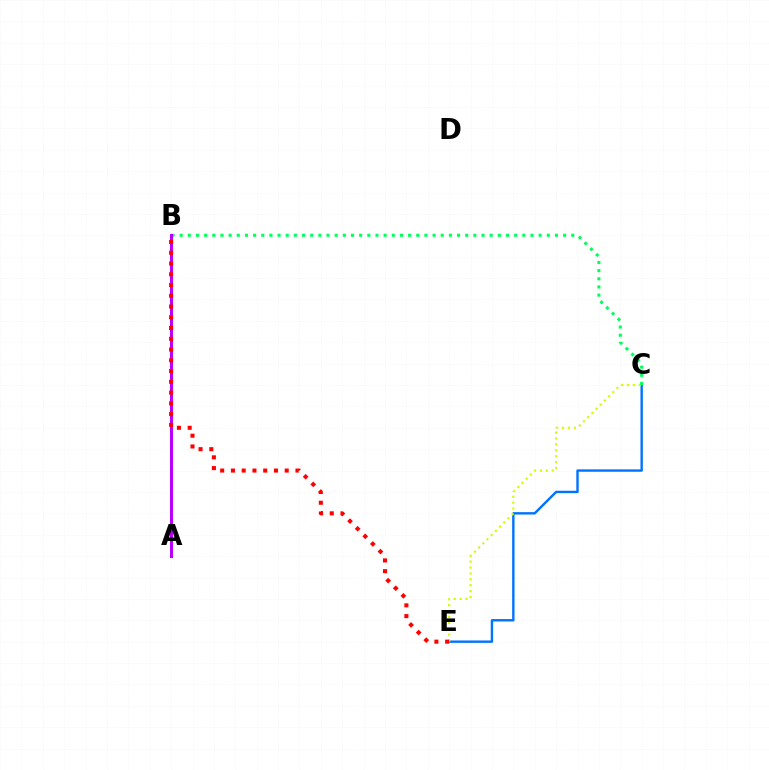{('C', 'E'): [{'color': '#0074ff', 'line_style': 'solid', 'thickness': 1.73}, {'color': '#d1ff00', 'line_style': 'dotted', 'thickness': 1.6}], ('B', 'C'): [{'color': '#00ff5c', 'line_style': 'dotted', 'thickness': 2.22}], ('A', 'B'): [{'color': '#b900ff', 'line_style': 'solid', 'thickness': 2.17}], ('B', 'E'): [{'color': '#ff0000', 'line_style': 'dotted', 'thickness': 2.92}]}